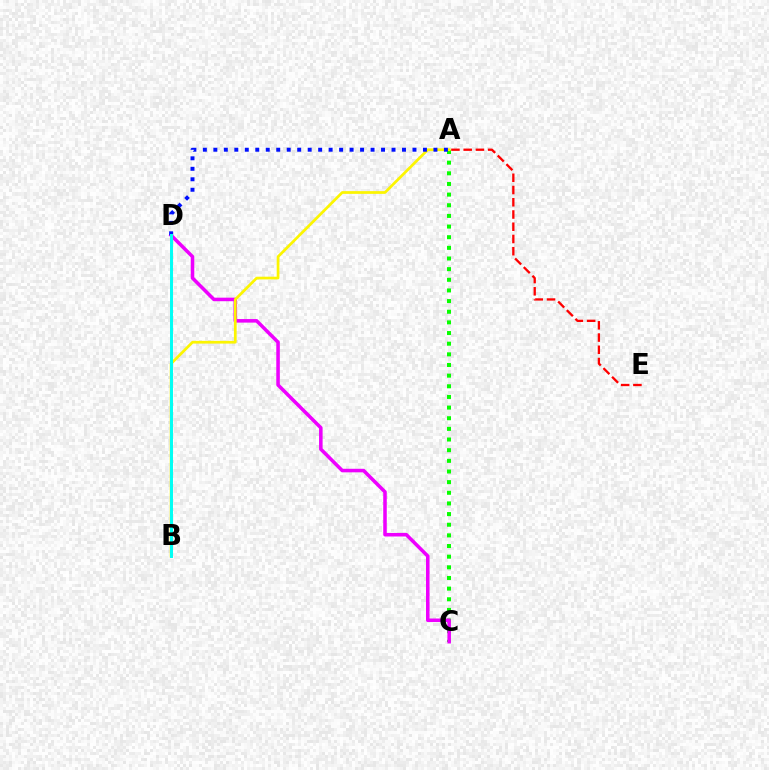{('A', 'C'): [{'color': '#08ff00', 'line_style': 'dotted', 'thickness': 2.89}], ('C', 'D'): [{'color': '#ee00ff', 'line_style': 'solid', 'thickness': 2.55}], ('A', 'B'): [{'color': '#fcf500', 'line_style': 'solid', 'thickness': 1.96}], ('A', 'D'): [{'color': '#0010ff', 'line_style': 'dotted', 'thickness': 2.85}], ('A', 'E'): [{'color': '#ff0000', 'line_style': 'dashed', 'thickness': 1.66}], ('B', 'D'): [{'color': '#00fff6', 'line_style': 'solid', 'thickness': 2.13}]}